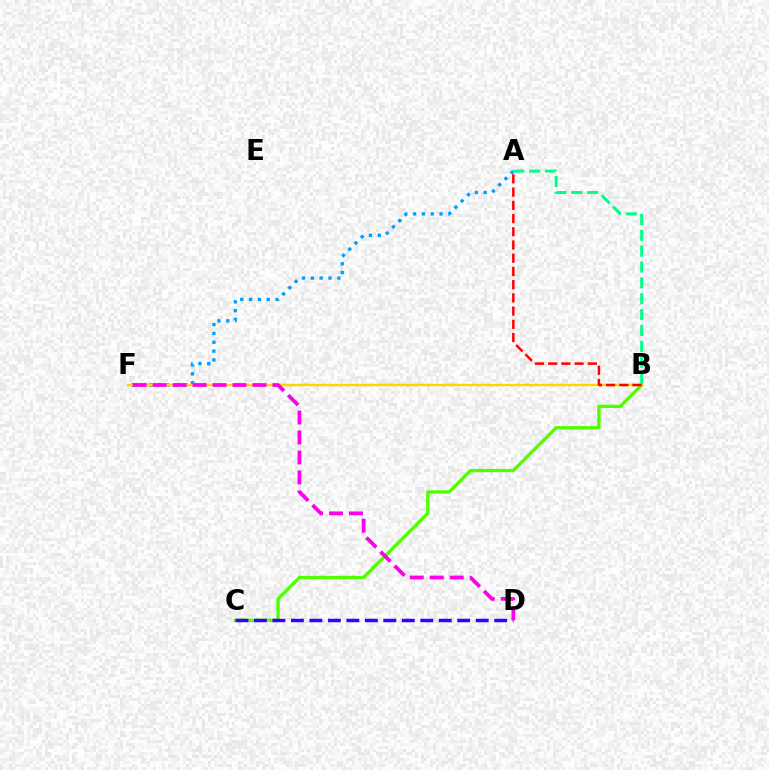{('A', 'F'): [{'color': '#009eff', 'line_style': 'dotted', 'thickness': 2.4}], ('B', 'C'): [{'color': '#4fff00', 'line_style': 'solid', 'thickness': 2.37}], ('B', 'F'): [{'color': '#ffd500', 'line_style': 'solid', 'thickness': 1.73}], ('A', 'B'): [{'color': '#00ff86', 'line_style': 'dashed', 'thickness': 2.15}, {'color': '#ff0000', 'line_style': 'dashed', 'thickness': 1.8}], ('C', 'D'): [{'color': '#3700ff', 'line_style': 'dashed', 'thickness': 2.51}], ('D', 'F'): [{'color': '#ff00ed', 'line_style': 'dashed', 'thickness': 2.71}]}